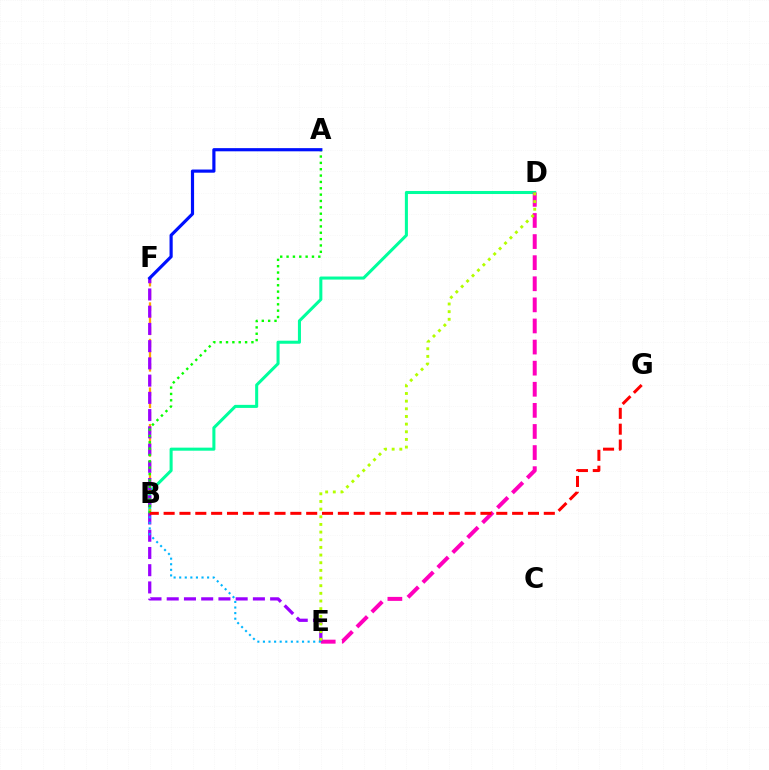{('B', 'D'): [{'color': '#00ff9d', 'line_style': 'solid', 'thickness': 2.19}], ('B', 'F'): [{'color': '#ffa500', 'line_style': 'dashed', 'thickness': 1.65}], ('D', 'E'): [{'color': '#ff00bd', 'line_style': 'dashed', 'thickness': 2.87}, {'color': '#b3ff00', 'line_style': 'dotted', 'thickness': 2.08}], ('E', 'F'): [{'color': '#9b00ff', 'line_style': 'dashed', 'thickness': 2.34}], ('B', 'E'): [{'color': '#00b5ff', 'line_style': 'dotted', 'thickness': 1.52}], ('A', 'B'): [{'color': '#08ff00', 'line_style': 'dotted', 'thickness': 1.73}], ('B', 'G'): [{'color': '#ff0000', 'line_style': 'dashed', 'thickness': 2.15}], ('A', 'F'): [{'color': '#0010ff', 'line_style': 'solid', 'thickness': 2.28}]}